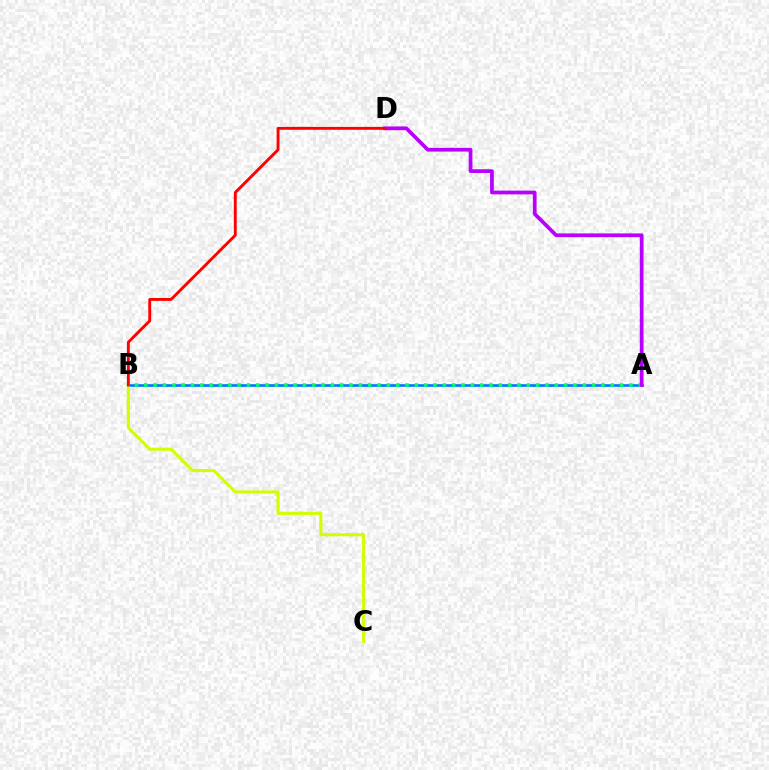{('A', 'B'): [{'color': '#0074ff', 'line_style': 'solid', 'thickness': 1.88}, {'color': '#00ff5c', 'line_style': 'dotted', 'thickness': 2.53}], ('B', 'C'): [{'color': '#d1ff00', 'line_style': 'solid', 'thickness': 2.24}], ('A', 'D'): [{'color': '#b900ff', 'line_style': 'solid', 'thickness': 2.69}], ('B', 'D'): [{'color': '#ff0000', 'line_style': 'solid', 'thickness': 2.07}]}